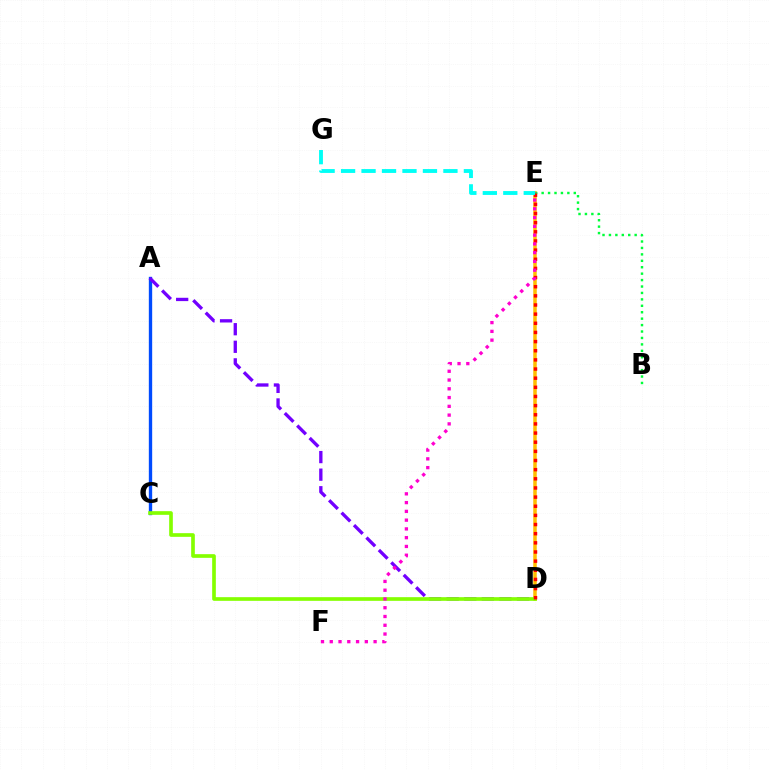{('A', 'C'): [{'color': '#004bff', 'line_style': 'solid', 'thickness': 2.41}], ('D', 'E'): [{'color': '#ffbd00', 'line_style': 'solid', 'thickness': 2.53}, {'color': '#ff0000', 'line_style': 'dotted', 'thickness': 2.49}], ('A', 'D'): [{'color': '#7200ff', 'line_style': 'dashed', 'thickness': 2.39}], ('C', 'D'): [{'color': '#84ff00', 'line_style': 'solid', 'thickness': 2.64}], ('B', 'E'): [{'color': '#00ff39', 'line_style': 'dotted', 'thickness': 1.75}], ('E', 'F'): [{'color': '#ff00cf', 'line_style': 'dotted', 'thickness': 2.38}], ('E', 'G'): [{'color': '#00fff6', 'line_style': 'dashed', 'thickness': 2.78}]}